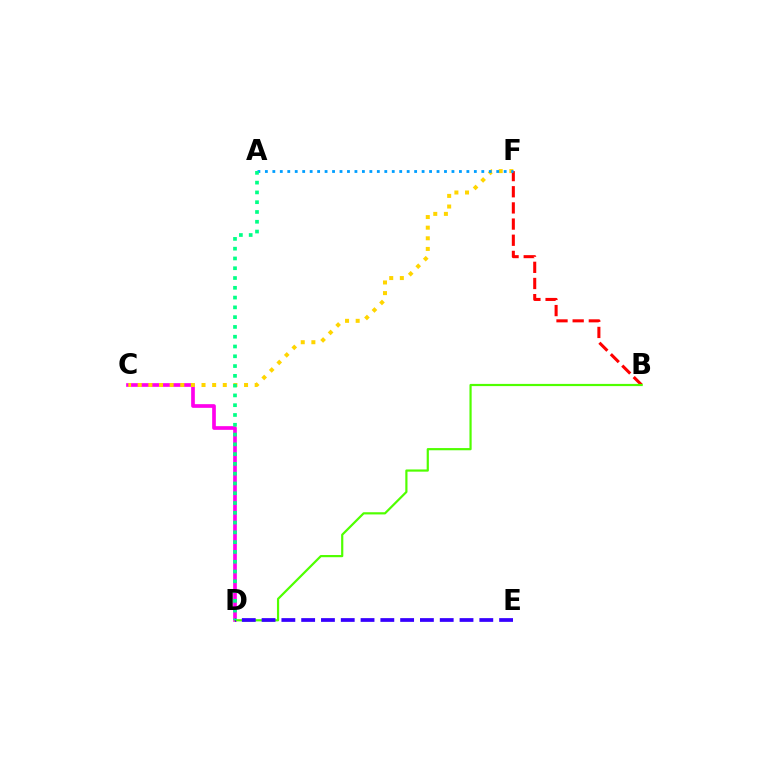{('C', 'D'): [{'color': '#ff00ed', 'line_style': 'solid', 'thickness': 2.65}], ('C', 'F'): [{'color': '#ffd500', 'line_style': 'dotted', 'thickness': 2.89}], ('B', 'F'): [{'color': '#ff0000', 'line_style': 'dashed', 'thickness': 2.2}], ('A', 'F'): [{'color': '#009eff', 'line_style': 'dotted', 'thickness': 2.03}], ('B', 'D'): [{'color': '#4fff00', 'line_style': 'solid', 'thickness': 1.58}], ('D', 'E'): [{'color': '#3700ff', 'line_style': 'dashed', 'thickness': 2.69}], ('A', 'D'): [{'color': '#00ff86', 'line_style': 'dotted', 'thickness': 2.66}]}